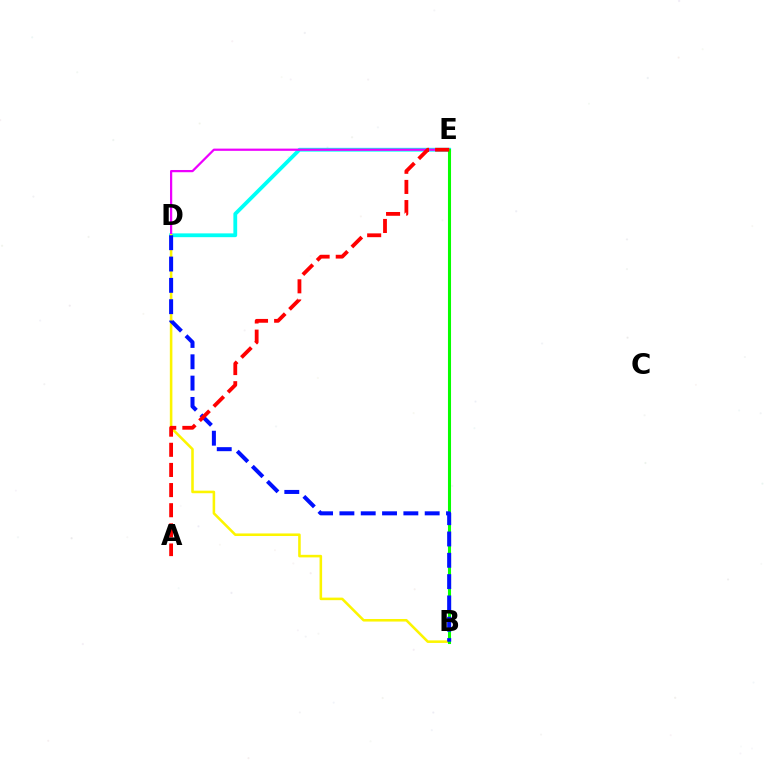{('D', 'E'): [{'color': '#00fff6', 'line_style': 'solid', 'thickness': 2.74}, {'color': '#ee00ff', 'line_style': 'solid', 'thickness': 1.6}], ('B', 'D'): [{'color': '#fcf500', 'line_style': 'solid', 'thickness': 1.84}, {'color': '#0010ff', 'line_style': 'dashed', 'thickness': 2.9}], ('B', 'E'): [{'color': '#08ff00', 'line_style': 'solid', 'thickness': 2.21}], ('A', 'E'): [{'color': '#ff0000', 'line_style': 'dashed', 'thickness': 2.74}]}